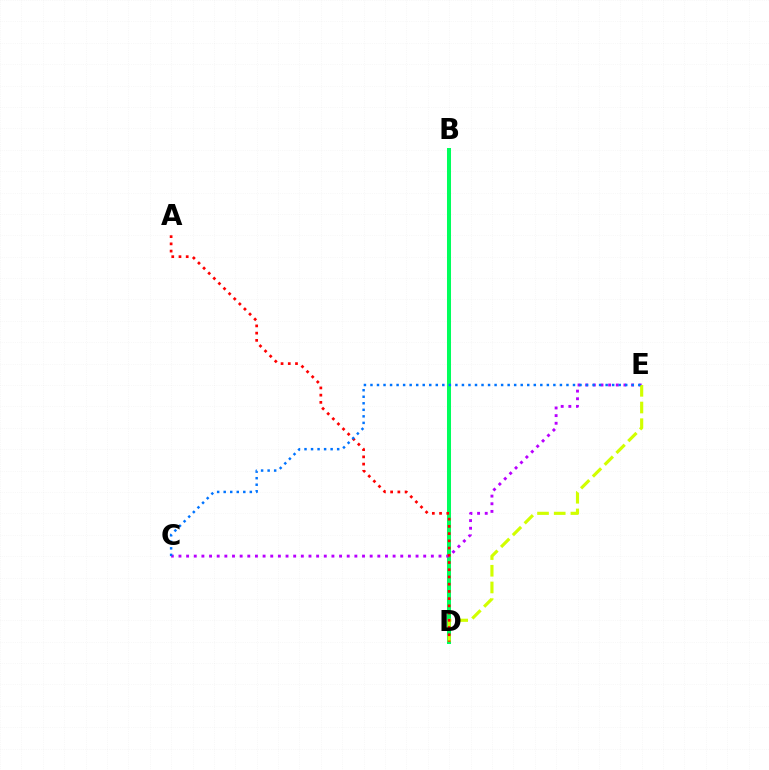{('B', 'D'): [{'color': '#00ff5c', 'line_style': 'solid', 'thickness': 2.89}], ('C', 'E'): [{'color': '#b900ff', 'line_style': 'dotted', 'thickness': 2.08}, {'color': '#0074ff', 'line_style': 'dotted', 'thickness': 1.77}], ('D', 'E'): [{'color': '#d1ff00', 'line_style': 'dashed', 'thickness': 2.27}], ('A', 'D'): [{'color': '#ff0000', 'line_style': 'dotted', 'thickness': 1.96}]}